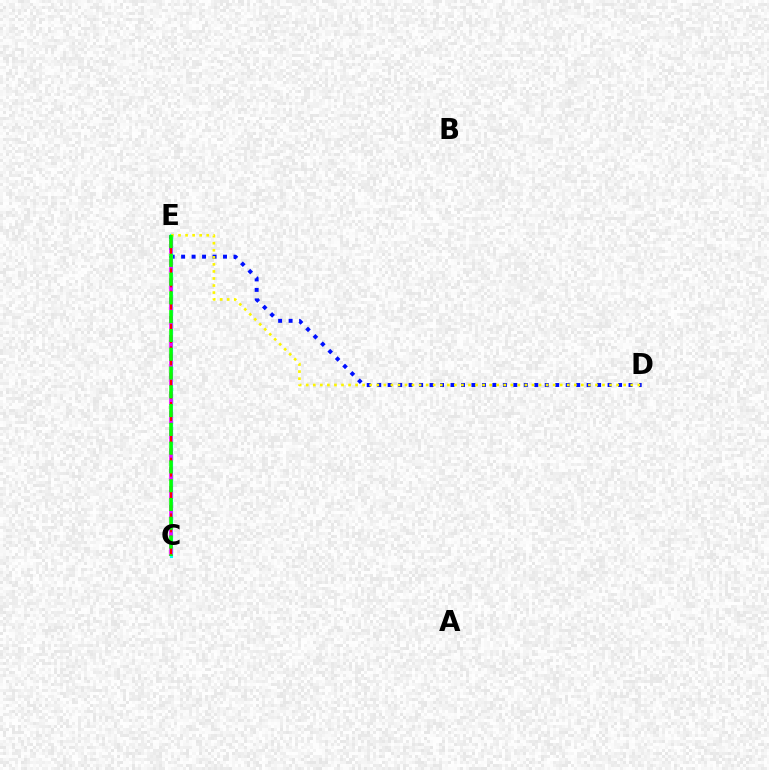{('D', 'E'): [{'color': '#0010ff', 'line_style': 'dotted', 'thickness': 2.85}, {'color': '#fcf500', 'line_style': 'dotted', 'thickness': 1.92}], ('C', 'E'): [{'color': '#00fff6', 'line_style': 'solid', 'thickness': 2.31}, {'color': '#ee00ff', 'line_style': 'dashed', 'thickness': 2.57}, {'color': '#ff0000', 'line_style': 'dashed', 'thickness': 1.51}, {'color': '#08ff00', 'line_style': 'dashed', 'thickness': 2.55}]}